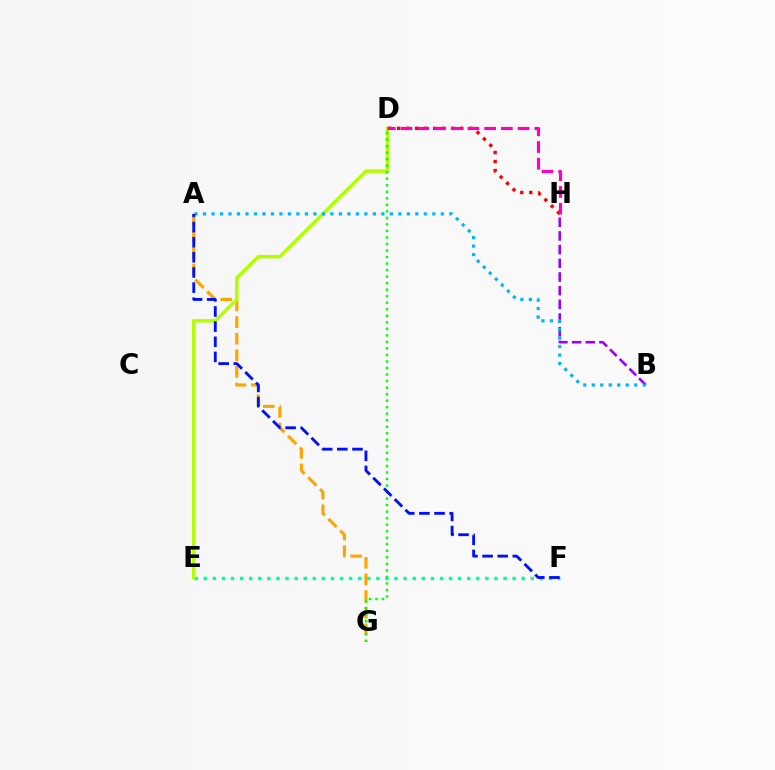{('A', 'G'): [{'color': '#ffa500', 'line_style': 'dashed', 'thickness': 2.26}], ('B', 'H'): [{'color': '#9b00ff', 'line_style': 'dashed', 'thickness': 1.86}], ('E', 'F'): [{'color': '#00ff9d', 'line_style': 'dotted', 'thickness': 2.47}], ('D', 'E'): [{'color': '#b3ff00', 'line_style': 'solid', 'thickness': 2.51}], ('D', 'H'): [{'color': '#ff0000', 'line_style': 'dotted', 'thickness': 2.45}, {'color': '#ff00bd', 'line_style': 'dashed', 'thickness': 2.27}], ('D', 'G'): [{'color': '#08ff00', 'line_style': 'dotted', 'thickness': 1.77}], ('A', 'B'): [{'color': '#00b5ff', 'line_style': 'dotted', 'thickness': 2.31}], ('A', 'F'): [{'color': '#0010ff', 'line_style': 'dashed', 'thickness': 2.06}]}